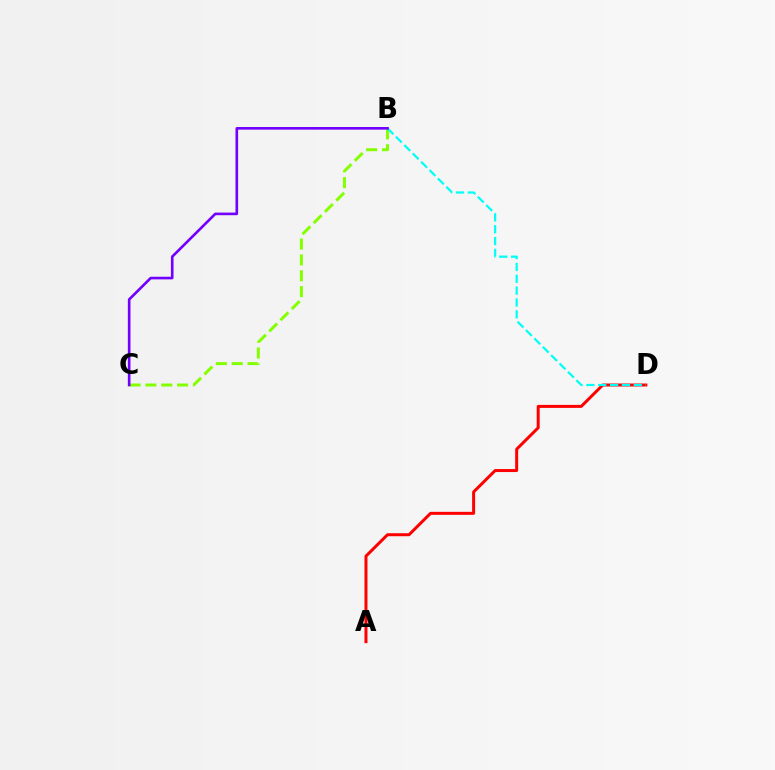{('A', 'D'): [{'color': '#ff0000', 'line_style': 'solid', 'thickness': 2.15}], ('B', 'C'): [{'color': '#84ff00', 'line_style': 'dashed', 'thickness': 2.15}, {'color': '#7200ff', 'line_style': 'solid', 'thickness': 1.9}], ('B', 'D'): [{'color': '#00fff6', 'line_style': 'dashed', 'thickness': 1.61}]}